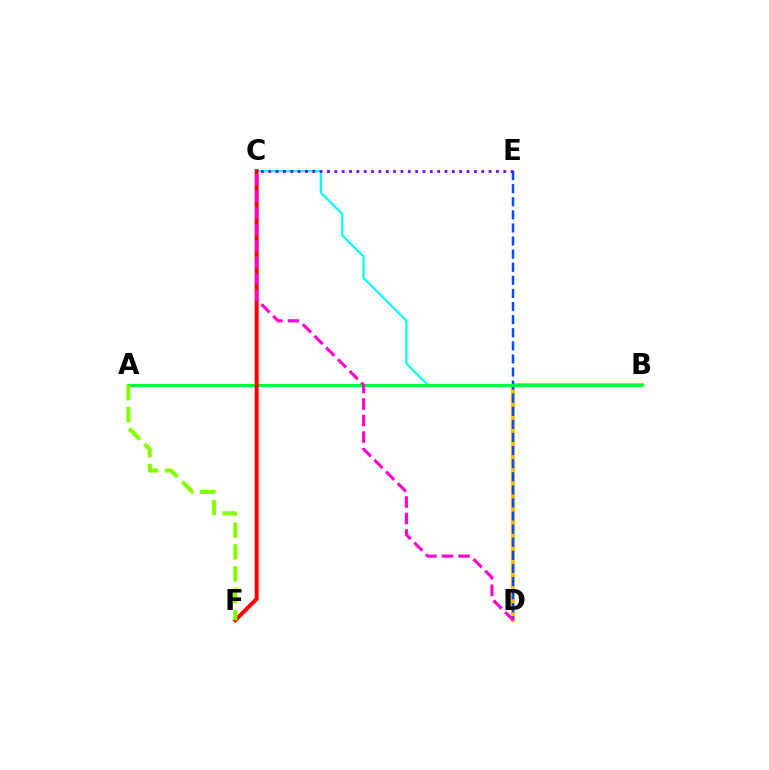{('B', 'D'): [{'color': '#ffbd00', 'line_style': 'solid', 'thickness': 2.82}], ('D', 'E'): [{'color': '#004bff', 'line_style': 'dashed', 'thickness': 1.78}], ('B', 'C'): [{'color': '#00fff6', 'line_style': 'solid', 'thickness': 1.57}], ('C', 'E'): [{'color': '#7200ff', 'line_style': 'dotted', 'thickness': 2.0}], ('A', 'B'): [{'color': '#00ff39', 'line_style': 'solid', 'thickness': 2.24}], ('C', 'F'): [{'color': '#ff0000', 'line_style': 'solid', 'thickness': 2.86}], ('C', 'D'): [{'color': '#ff00cf', 'line_style': 'dashed', 'thickness': 2.25}], ('A', 'F'): [{'color': '#84ff00', 'line_style': 'dashed', 'thickness': 2.98}]}